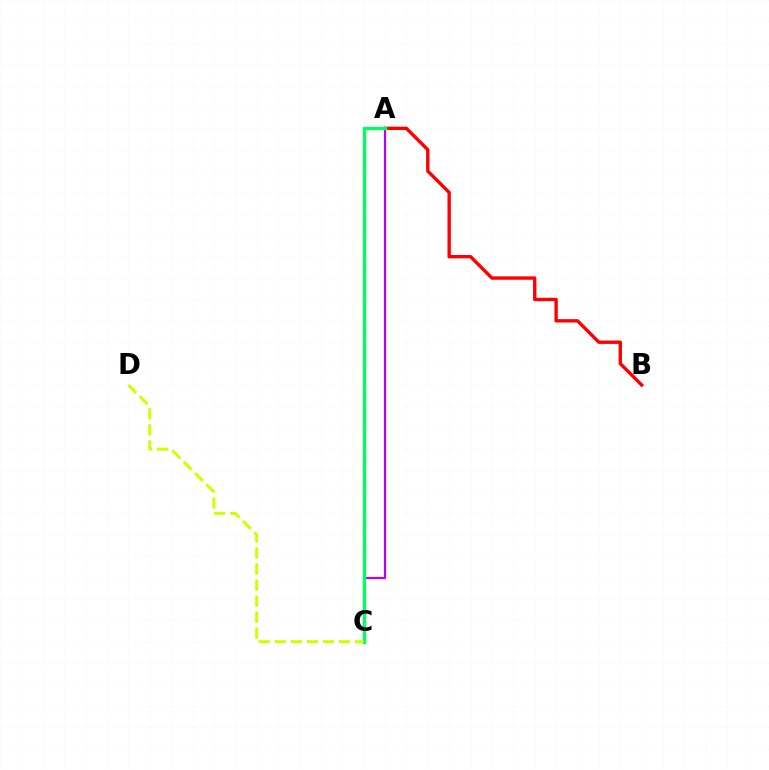{('A', 'C'): [{'color': '#b900ff', 'line_style': 'solid', 'thickness': 1.59}, {'color': '#0074ff', 'line_style': 'dashed', 'thickness': 2.15}, {'color': '#00ff5c', 'line_style': 'solid', 'thickness': 2.39}], ('A', 'B'): [{'color': '#ff0000', 'line_style': 'solid', 'thickness': 2.43}], ('C', 'D'): [{'color': '#d1ff00', 'line_style': 'dashed', 'thickness': 2.18}]}